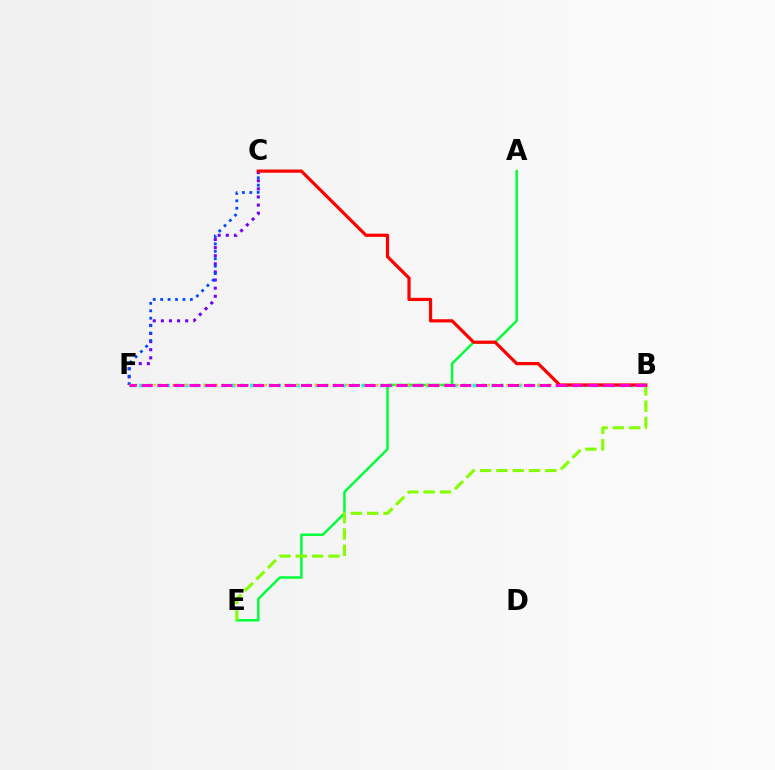{('B', 'F'): [{'color': '#00fff6', 'line_style': 'dotted', 'thickness': 2.52}, {'color': '#ffbd00', 'line_style': 'dotted', 'thickness': 1.68}, {'color': '#ff00cf', 'line_style': 'dashed', 'thickness': 2.16}], ('A', 'E'): [{'color': '#00ff39', 'line_style': 'solid', 'thickness': 1.78}], ('B', 'E'): [{'color': '#84ff00', 'line_style': 'dashed', 'thickness': 2.22}], ('C', 'F'): [{'color': '#7200ff', 'line_style': 'dotted', 'thickness': 2.2}, {'color': '#004bff', 'line_style': 'dotted', 'thickness': 2.02}], ('B', 'C'): [{'color': '#ff0000', 'line_style': 'solid', 'thickness': 2.31}]}